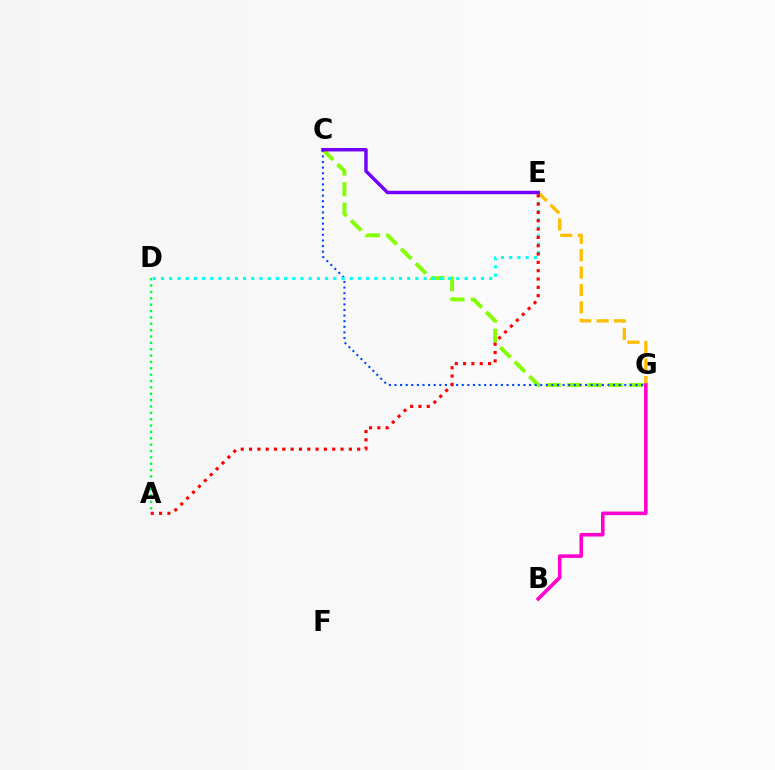{('C', 'G'): [{'color': '#84ff00', 'line_style': 'dashed', 'thickness': 2.8}, {'color': '#004bff', 'line_style': 'dotted', 'thickness': 1.52}], ('E', 'G'): [{'color': '#ffbd00', 'line_style': 'dashed', 'thickness': 2.36}], ('B', 'G'): [{'color': '#ff00cf', 'line_style': 'solid', 'thickness': 2.59}], ('A', 'D'): [{'color': '#00ff39', 'line_style': 'dotted', 'thickness': 1.73}], ('D', 'E'): [{'color': '#00fff6', 'line_style': 'dotted', 'thickness': 2.23}], ('A', 'E'): [{'color': '#ff0000', 'line_style': 'dotted', 'thickness': 2.26}], ('C', 'E'): [{'color': '#7200ff', 'line_style': 'solid', 'thickness': 2.47}]}